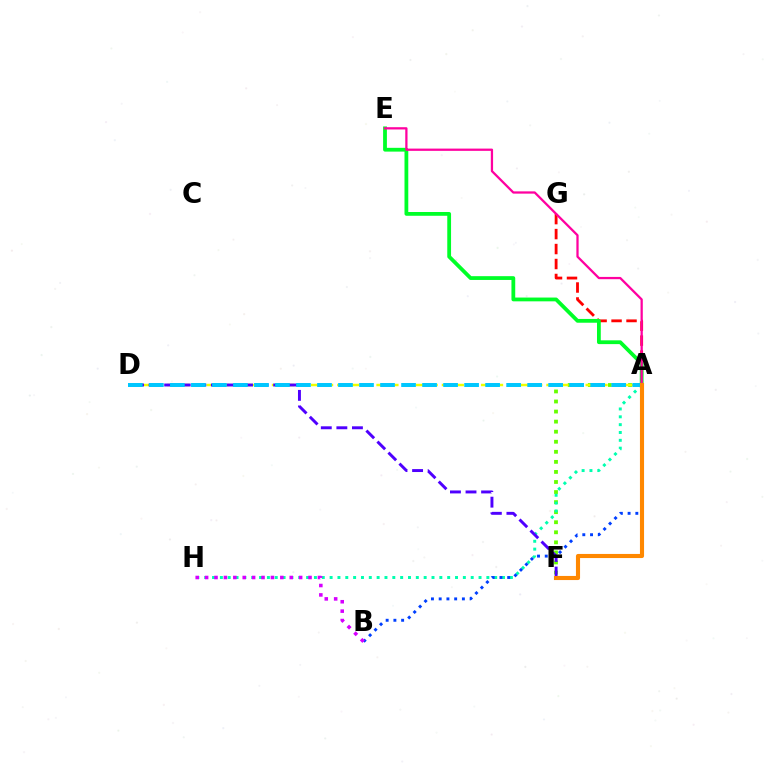{('A', 'G'): [{'color': '#ff0000', 'line_style': 'dashed', 'thickness': 2.03}], ('A', 'F'): [{'color': '#66ff00', 'line_style': 'dotted', 'thickness': 2.73}, {'color': '#ff8800', 'line_style': 'solid', 'thickness': 2.96}], ('A', 'D'): [{'color': '#eeff00', 'line_style': 'dashed', 'thickness': 1.78}, {'color': '#00c7ff', 'line_style': 'dashed', 'thickness': 2.86}], ('A', 'E'): [{'color': '#00ff27', 'line_style': 'solid', 'thickness': 2.73}, {'color': '#ff00a0', 'line_style': 'solid', 'thickness': 1.63}], ('A', 'H'): [{'color': '#00ffaf', 'line_style': 'dotted', 'thickness': 2.13}], ('D', 'F'): [{'color': '#4f00ff', 'line_style': 'dashed', 'thickness': 2.12}], ('A', 'B'): [{'color': '#003fff', 'line_style': 'dotted', 'thickness': 2.1}], ('B', 'H'): [{'color': '#d600ff', 'line_style': 'dotted', 'thickness': 2.55}]}